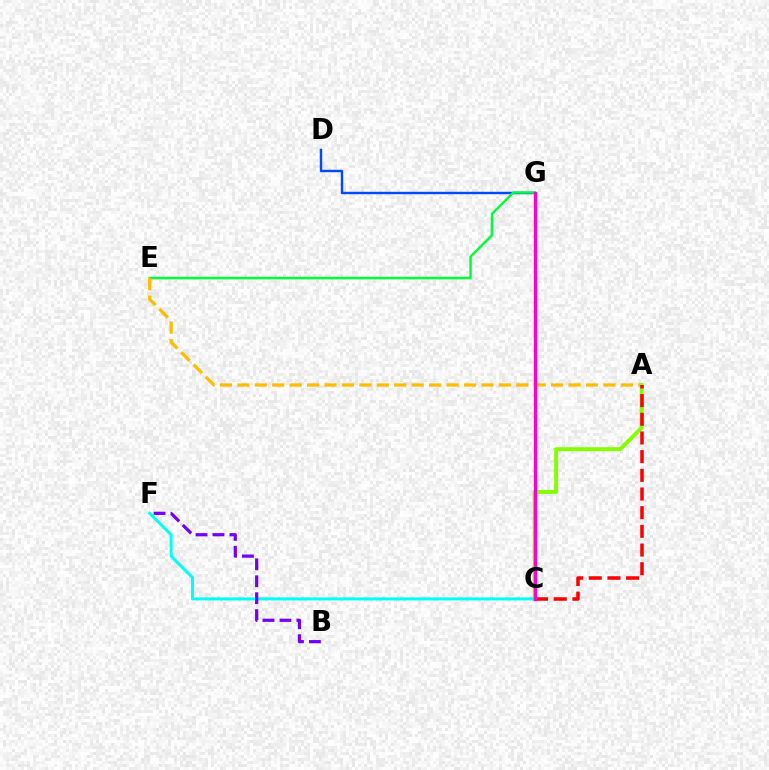{('D', 'G'): [{'color': '#004bff', 'line_style': 'solid', 'thickness': 1.75}], ('E', 'G'): [{'color': '#00ff39', 'line_style': 'solid', 'thickness': 1.78}], ('A', 'E'): [{'color': '#ffbd00', 'line_style': 'dashed', 'thickness': 2.37}], ('A', 'C'): [{'color': '#84ff00', 'line_style': 'solid', 'thickness': 2.85}, {'color': '#ff0000', 'line_style': 'dashed', 'thickness': 2.54}], ('C', 'F'): [{'color': '#00fff6', 'line_style': 'solid', 'thickness': 2.16}], ('C', 'G'): [{'color': '#ff00cf', 'line_style': 'solid', 'thickness': 2.44}], ('B', 'F'): [{'color': '#7200ff', 'line_style': 'dashed', 'thickness': 2.3}]}